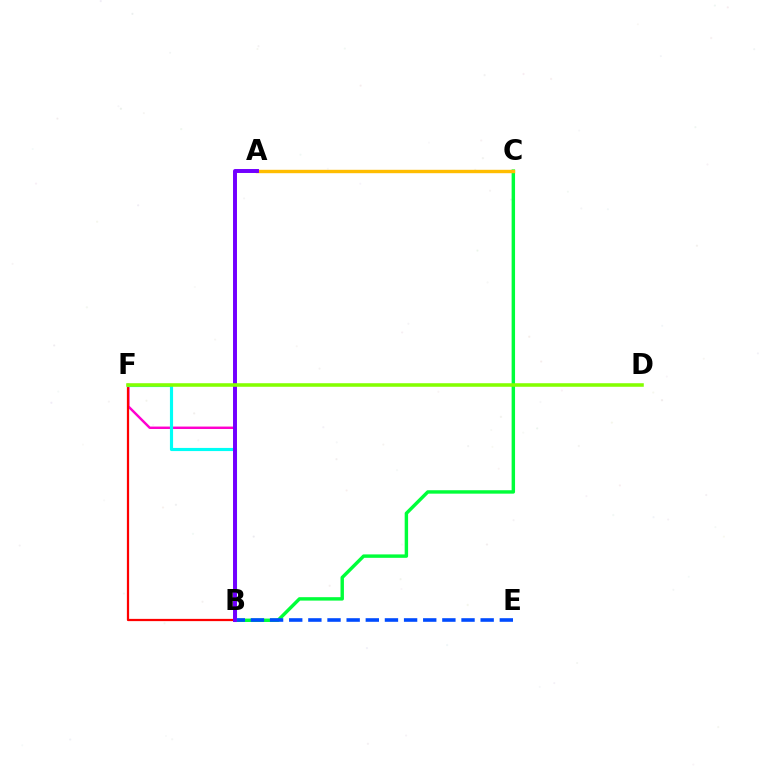{('B', 'F'): [{'color': '#ff00cf', 'line_style': 'solid', 'thickness': 1.75}, {'color': '#ff0000', 'line_style': 'solid', 'thickness': 1.62}, {'color': '#00fff6', 'line_style': 'solid', 'thickness': 2.26}], ('B', 'C'): [{'color': '#00ff39', 'line_style': 'solid', 'thickness': 2.47}], ('B', 'E'): [{'color': '#004bff', 'line_style': 'dashed', 'thickness': 2.6}], ('A', 'C'): [{'color': '#ffbd00', 'line_style': 'solid', 'thickness': 2.45}], ('A', 'B'): [{'color': '#7200ff', 'line_style': 'solid', 'thickness': 2.85}], ('D', 'F'): [{'color': '#84ff00', 'line_style': 'solid', 'thickness': 2.55}]}